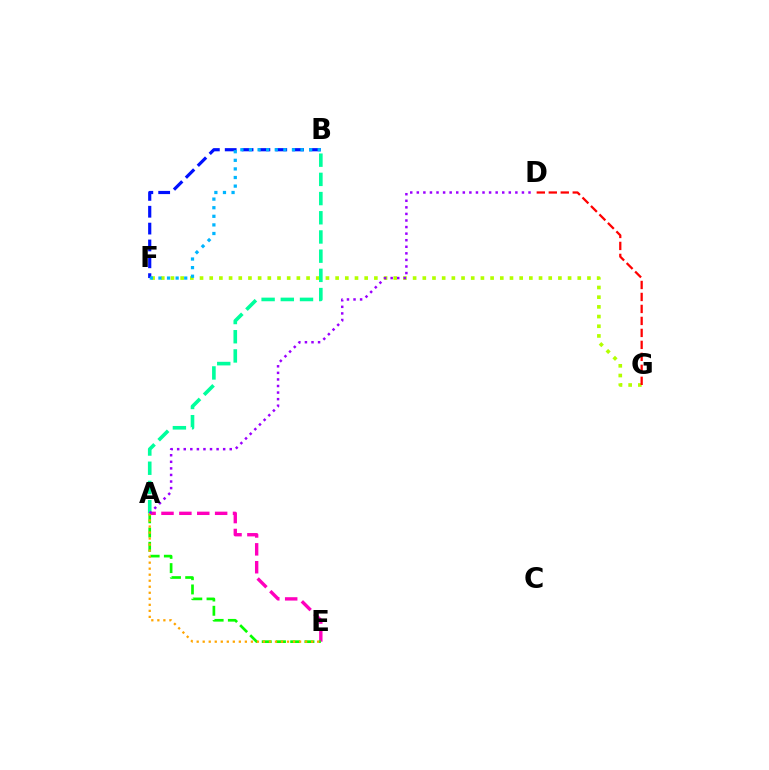{('F', 'G'): [{'color': '#b3ff00', 'line_style': 'dotted', 'thickness': 2.63}], ('A', 'E'): [{'color': '#ff00bd', 'line_style': 'dashed', 'thickness': 2.43}, {'color': '#08ff00', 'line_style': 'dashed', 'thickness': 1.93}, {'color': '#ffa500', 'line_style': 'dotted', 'thickness': 1.64}], ('B', 'F'): [{'color': '#0010ff', 'line_style': 'dashed', 'thickness': 2.29}, {'color': '#00b5ff', 'line_style': 'dotted', 'thickness': 2.34}], ('A', 'B'): [{'color': '#00ff9d', 'line_style': 'dashed', 'thickness': 2.61}], ('D', 'G'): [{'color': '#ff0000', 'line_style': 'dashed', 'thickness': 1.63}], ('A', 'D'): [{'color': '#9b00ff', 'line_style': 'dotted', 'thickness': 1.79}]}